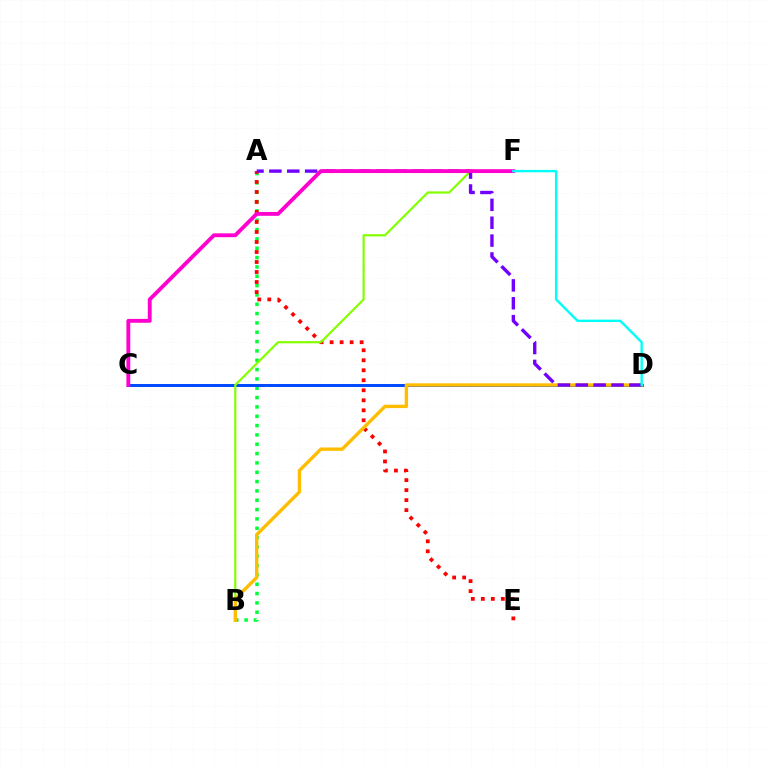{('A', 'B'): [{'color': '#00ff39', 'line_style': 'dotted', 'thickness': 2.54}], ('A', 'E'): [{'color': '#ff0000', 'line_style': 'dotted', 'thickness': 2.72}], ('C', 'D'): [{'color': '#004bff', 'line_style': 'solid', 'thickness': 2.15}], ('B', 'F'): [{'color': '#84ff00', 'line_style': 'solid', 'thickness': 1.58}], ('B', 'D'): [{'color': '#ffbd00', 'line_style': 'solid', 'thickness': 2.43}], ('A', 'D'): [{'color': '#7200ff', 'line_style': 'dashed', 'thickness': 2.43}], ('C', 'F'): [{'color': '#ff00cf', 'line_style': 'solid', 'thickness': 2.77}], ('D', 'F'): [{'color': '#00fff6', 'line_style': 'solid', 'thickness': 1.72}]}